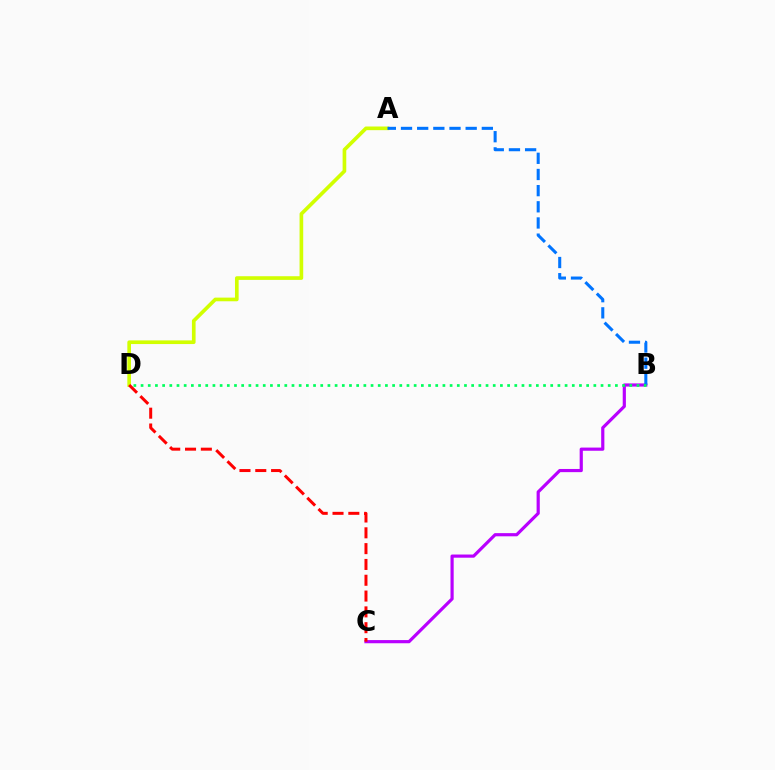{('B', 'C'): [{'color': '#b900ff', 'line_style': 'solid', 'thickness': 2.29}], ('A', 'D'): [{'color': '#d1ff00', 'line_style': 'solid', 'thickness': 2.64}], ('A', 'B'): [{'color': '#0074ff', 'line_style': 'dashed', 'thickness': 2.2}], ('C', 'D'): [{'color': '#ff0000', 'line_style': 'dashed', 'thickness': 2.15}], ('B', 'D'): [{'color': '#00ff5c', 'line_style': 'dotted', 'thickness': 1.95}]}